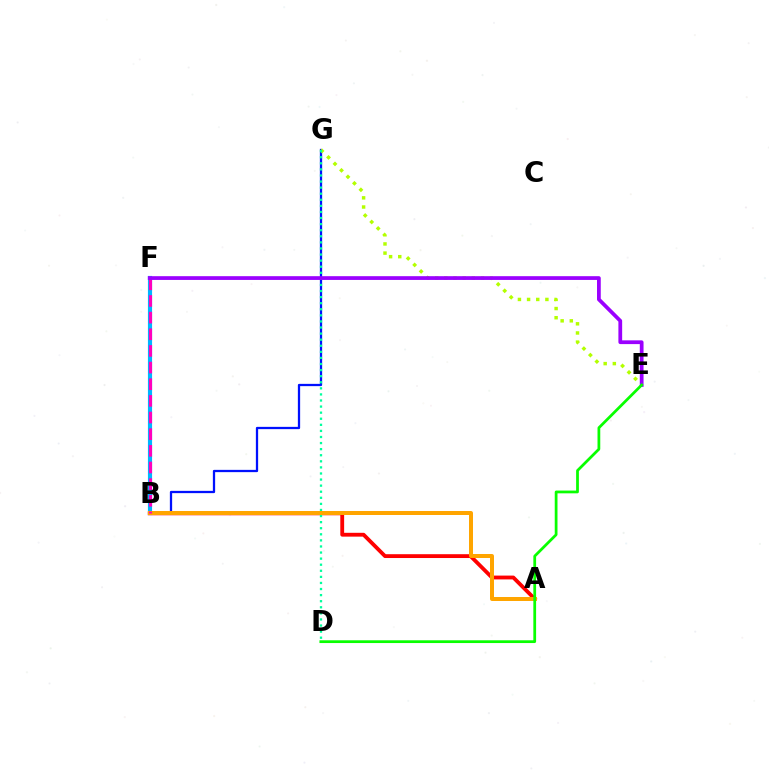{('B', 'G'): [{'color': '#0010ff', 'line_style': 'solid', 'thickness': 1.64}], ('A', 'B'): [{'color': '#ff0000', 'line_style': 'solid', 'thickness': 2.76}, {'color': '#ffa500', 'line_style': 'solid', 'thickness': 2.87}], ('B', 'F'): [{'color': '#00b5ff', 'line_style': 'solid', 'thickness': 2.99}, {'color': '#ff00bd', 'line_style': 'dashed', 'thickness': 2.26}], ('E', 'G'): [{'color': '#b3ff00', 'line_style': 'dotted', 'thickness': 2.49}], ('D', 'G'): [{'color': '#00ff9d', 'line_style': 'dotted', 'thickness': 1.65}], ('E', 'F'): [{'color': '#9b00ff', 'line_style': 'solid', 'thickness': 2.7}], ('D', 'E'): [{'color': '#08ff00', 'line_style': 'solid', 'thickness': 1.98}]}